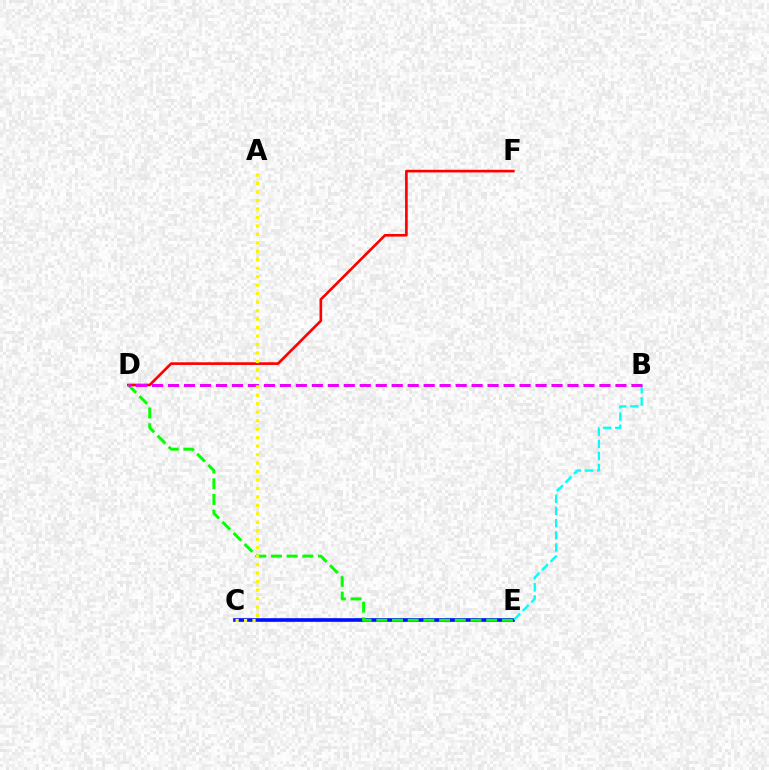{('D', 'F'): [{'color': '#ff0000', 'line_style': 'solid', 'thickness': 1.91}], ('C', 'E'): [{'color': '#0010ff', 'line_style': 'solid', 'thickness': 2.63}], ('D', 'E'): [{'color': '#08ff00', 'line_style': 'dashed', 'thickness': 2.13}], ('B', 'E'): [{'color': '#00fff6', 'line_style': 'dashed', 'thickness': 1.65}], ('B', 'D'): [{'color': '#ee00ff', 'line_style': 'dashed', 'thickness': 2.17}], ('A', 'C'): [{'color': '#fcf500', 'line_style': 'dotted', 'thickness': 2.3}]}